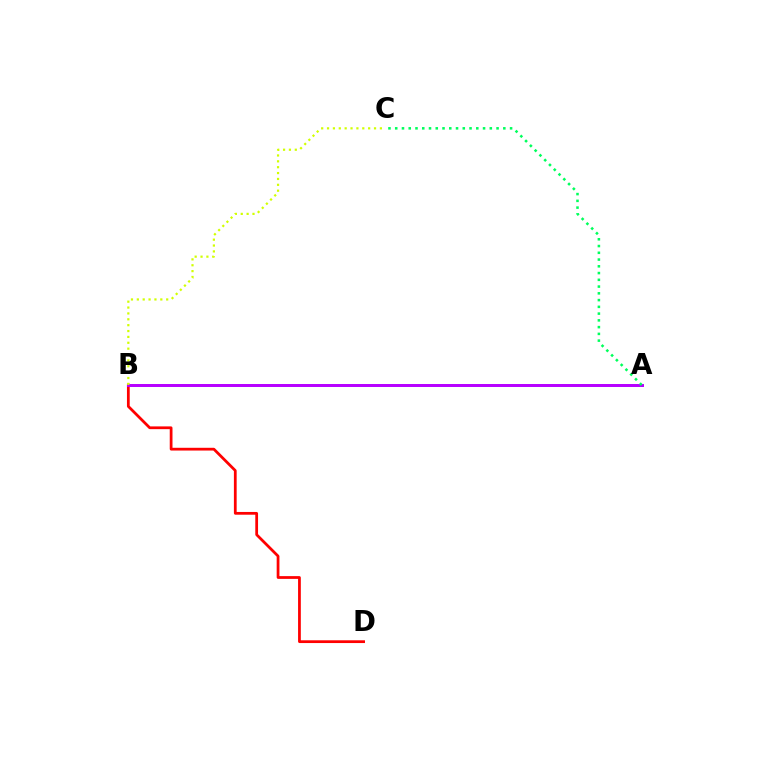{('A', 'B'): [{'color': '#0074ff', 'line_style': 'solid', 'thickness': 1.95}, {'color': '#b900ff', 'line_style': 'solid', 'thickness': 2.12}], ('B', 'D'): [{'color': '#ff0000', 'line_style': 'solid', 'thickness': 1.98}], ('A', 'C'): [{'color': '#00ff5c', 'line_style': 'dotted', 'thickness': 1.84}], ('B', 'C'): [{'color': '#d1ff00', 'line_style': 'dotted', 'thickness': 1.6}]}